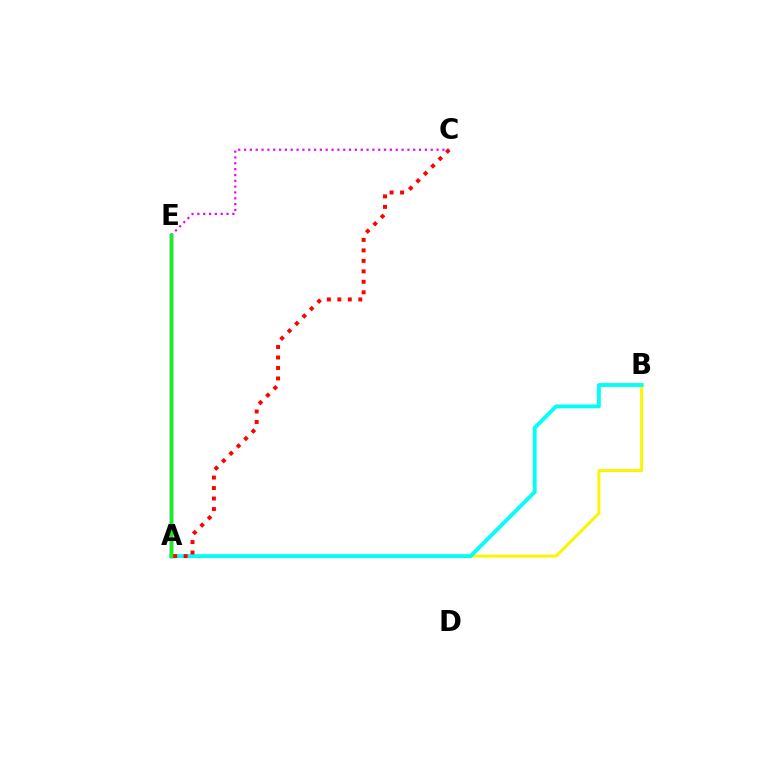{('A', 'B'): [{'color': '#fcf500', 'line_style': 'solid', 'thickness': 2.13}, {'color': '#00fff6', 'line_style': 'solid', 'thickness': 2.77}], ('A', 'E'): [{'color': '#0010ff', 'line_style': 'solid', 'thickness': 2.49}, {'color': '#08ff00', 'line_style': 'solid', 'thickness': 2.17}], ('C', 'E'): [{'color': '#ee00ff', 'line_style': 'dotted', 'thickness': 1.59}], ('A', 'C'): [{'color': '#ff0000', 'line_style': 'dotted', 'thickness': 2.85}]}